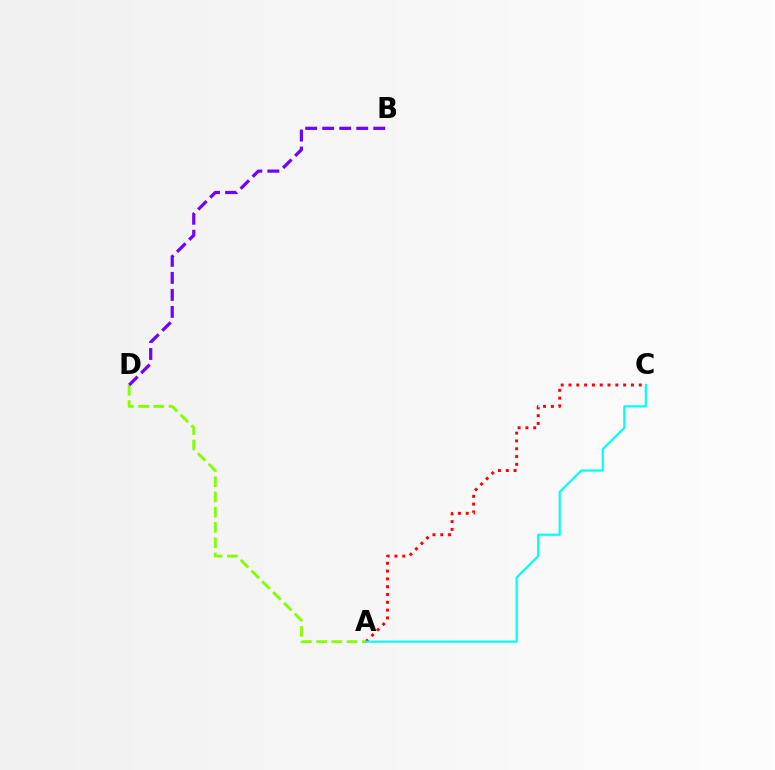{('A', 'C'): [{'color': '#ff0000', 'line_style': 'dotted', 'thickness': 2.12}, {'color': '#00fff6', 'line_style': 'solid', 'thickness': 1.57}], ('A', 'D'): [{'color': '#84ff00', 'line_style': 'dashed', 'thickness': 2.07}], ('B', 'D'): [{'color': '#7200ff', 'line_style': 'dashed', 'thickness': 2.31}]}